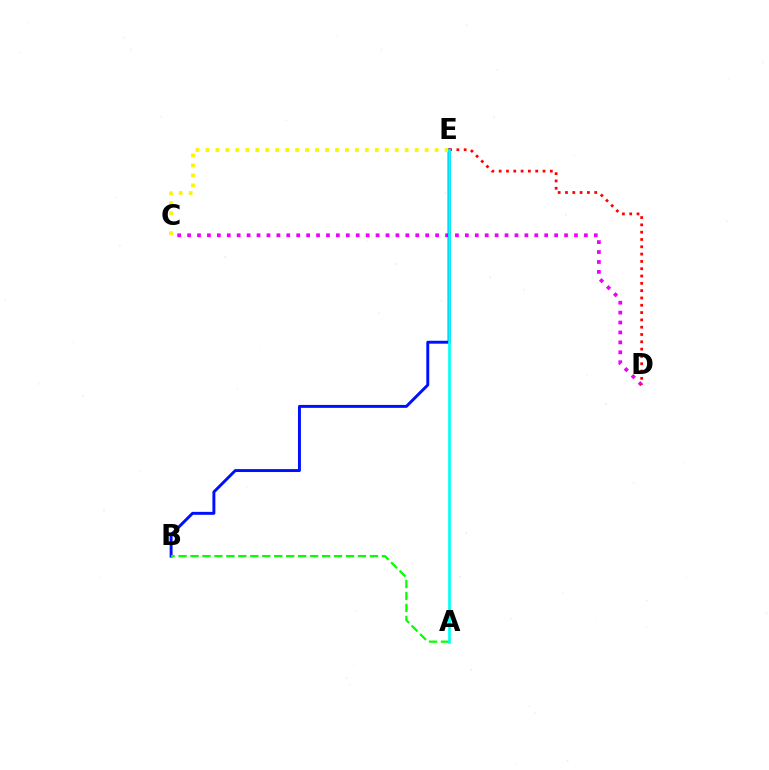{('C', 'D'): [{'color': '#ee00ff', 'line_style': 'dotted', 'thickness': 2.7}], ('B', 'E'): [{'color': '#0010ff', 'line_style': 'solid', 'thickness': 2.11}], ('C', 'E'): [{'color': '#fcf500', 'line_style': 'dotted', 'thickness': 2.71}], ('A', 'B'): [{'color': '#08ff00', 'line_style': 'dashed', 'thickness': 1.62}], ('D', 'E'): [{'color': '#ff0000', 'line_style': 'dotted', 'thickness': 1.99}], ('A', 'E'): [{'color': '#00fff6', 'line_style': 'solid', 'thickness': 1.94}]}